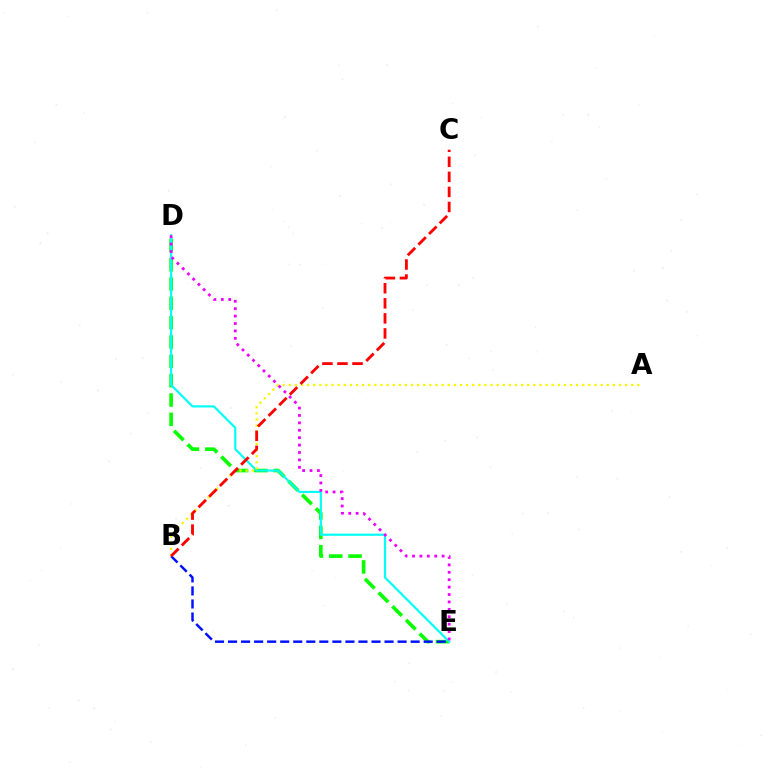{('D', 'E'): [{'color': '#08ff00', 'line_style': 'dashed', 'thickness': 2.63}, {'color': '#00fff6', 'line_style': 'solid', 'thickness': 1.56}, {'color': '#ee00ff', 'line_style': 'dotted', 'thickness': 2.01}], ('B', 'E'): [{'color': '#0010ff', 'line_style': 'dashed', 'thickness': 1.77}], ('A', 'B'): [{'color': '#fcf500', 'line_style': 'dotted', 'thickness': 1.66}], ('B', 'C'): [{'color': '#ff0000', 'line_style': 'dashed', 'thickness': 2.04}]}